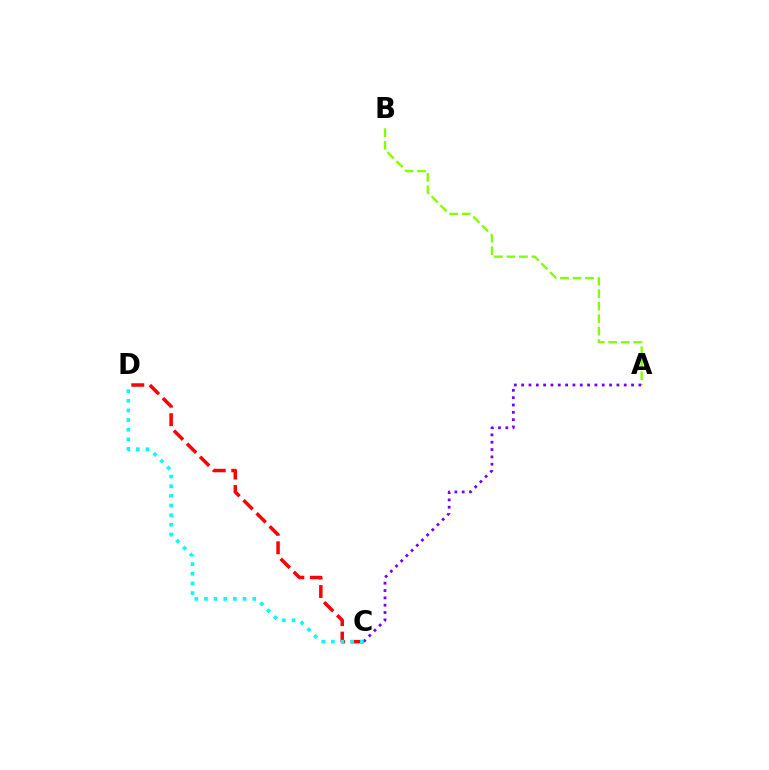{('C', 'D'): [{'color': '#ff0000', 'line_style': 'dashed', 'thickness': 2.51}, {'color': '#00fff6', 'line_style': 'dotted', 'thickness': 2.62}], ('A', 'B'): [{'color': '#84ff00', 'line_style': 'dashed', 'thickness': 1.7}], ('A', 'C'): [{'color': '#7200ff', 'line_style': 'dotted', 'thickness': 1.99}]}